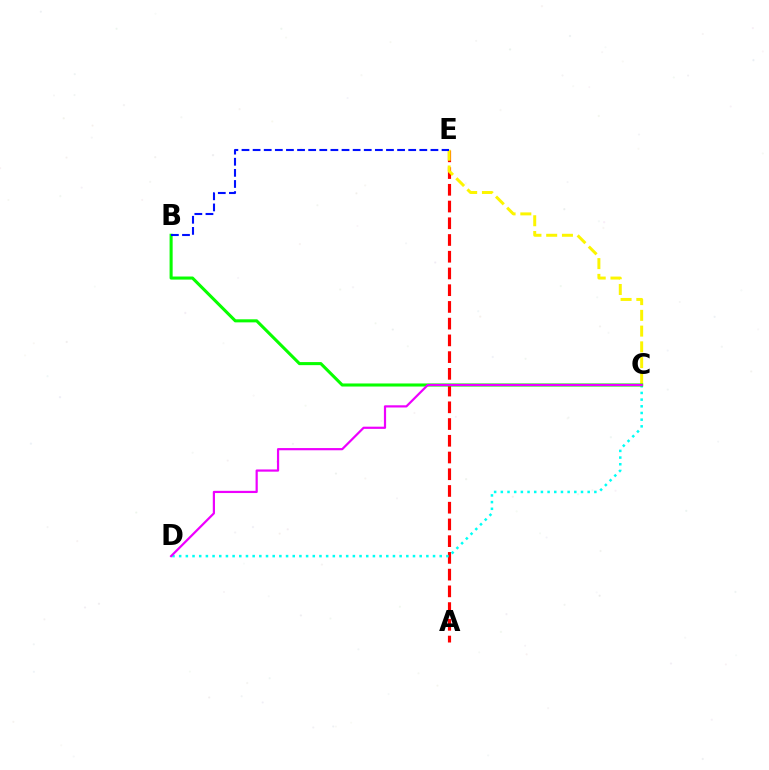{('A', 'E'): [{'color': '#ff0000', 'line_style': 'dashed', 'thickness': 2.27}], ('C', 'E'): [{'color': '#fcf500', 'line_style': 'dashed', 'thickness': 2.14}], ('C', 'D'): [{'color': '#00fff6', 'line_style': 'dotted', 'thickness': 1.82}, {'color': '#ee00ff', 'line_style': 'solid', 'thickness': 1.59}], ('B', 'C'): [{'color': '#08ff00', 'line_style': 'solid', 'thickness': 2.21}], ('B', 'E'): [{'color': '#0010ff', 'line_style': 'dashed', 'thickness': 1.51}]}